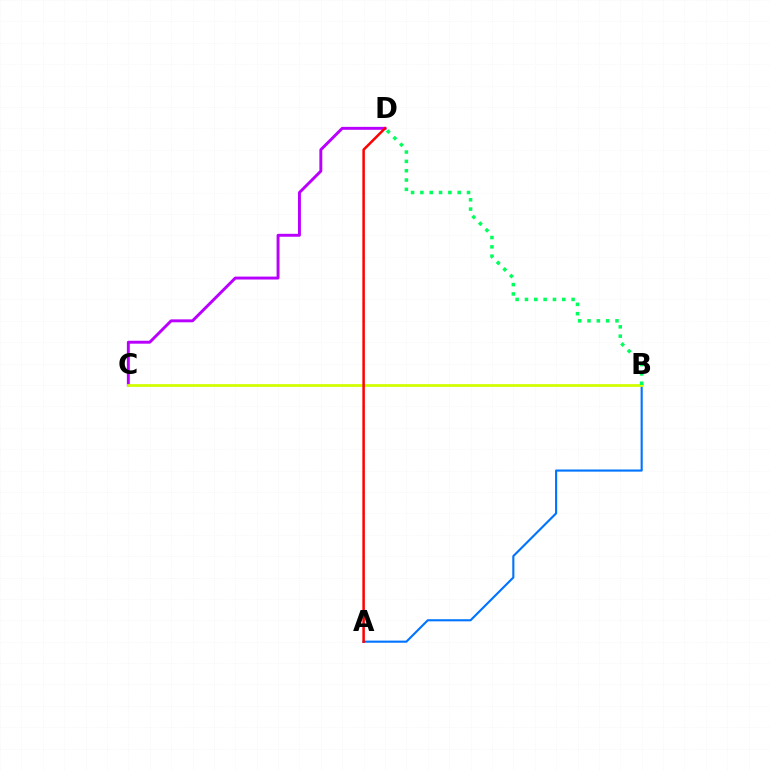{('C', 'D'): [{'color': '#b900ff', 'line_style': 'solid', 'thickness': 2.11}], ('A', 'B'): [{'color': '#0074ff', 'line_style': 'solid', 'thickness': 1.52}], ('B', 'C'): [{'color': '#d1ff00', 'line_style': 'solid', 'thickness': 1.98}], ('A', 'D'): [{'color': '#ff0000', 'line_style': 'solid', 'thickness': 1.8}], ('B', 'D'): [{'color': '#00ff5c', 'line_style': 'dotted', 'thickness': 2.53}]}